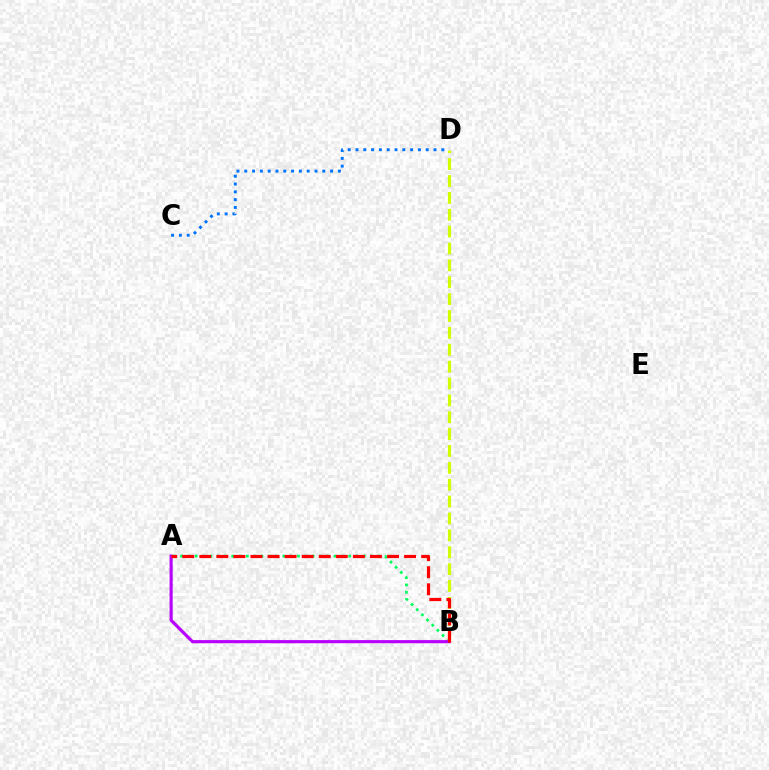{('A', 'B'): [{'color': '#00ff5c', 'line_style': 'dotted', 'thickness': 1.99}, {'color': '#b900ff', 'line_style': 'solid', 'thickness': 2.26}, {'color': '#ff0000', 'line_style': 'dashed', 'thickness': 2.32}], ('B', 'D'): [{'color': '#d1ff00', 'line_style': 'dashed', 'thickness': 2.29}], ('C', 'D'): [{'color': '#0074ff', 'line_style': 'dotted', 'thickness': 2.12}]}